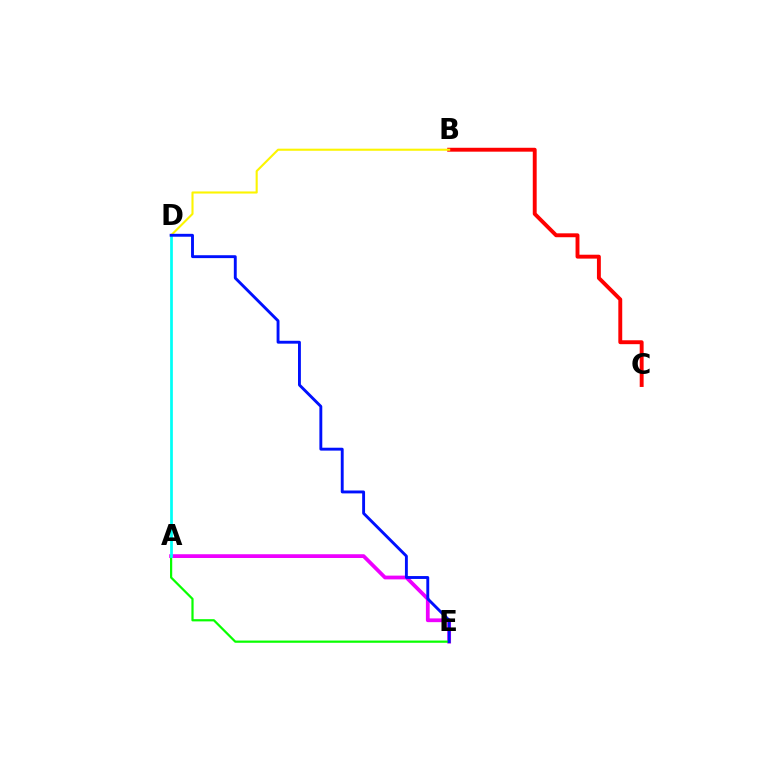{('A', 'E'): [{'color': '#ee00ff', 'line_style': 'solid', 'thickness': 2.71}, {'color': '#08ff00', 'line_style': 'solid', 'thickness': 1.6}], ('B', 'C'): [{'color': '#ff0000', 'line_style': 'solid', 'thickness': 2.81}], ('A', 'D'): [{'color': '#00fff6', 'line_style': 'solid', 'thickness': 1.96}], ('B', 'D'): [{'color': '#fcf500', 'line_style': 'solid', 'thickness': 1.51}], ('D', 'E'): [{'color': '#0010ff', 'line_style': 'solid', 'thickness': 2.08}]}